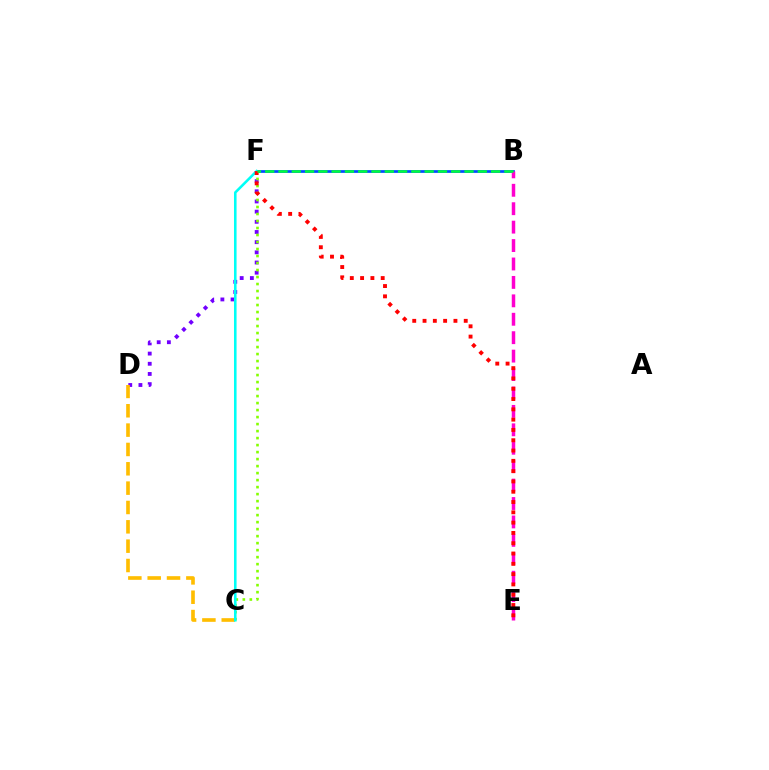{('B', 'F'): [{'color': '#004bff', 'line_style': 'solid', 'thickness': 1.96}, {'color': '#00ff39', 'line_style': 'dashed', 'thickness': 1.8}], ('D', 'F'): [{'color': '#7200ff', 'line_style': 'dotted', 'thickness': 2.76}], ('C', 'F'): [{'color': '#84ff00', 'line_style': 'dotted', 'thickness': 1.9}, {'color': '#00fff6', 'line_style': 'solid', 'thickness': 1.85}], ('B', 'E'): [{'color': '#ff00cf', 'line_style': 'dashed', 'thickness': 2.5}], ('C', 'D'): [{'color': '#ffbd00', 'line_style': 'dashed', 'thickness': 2.63}], ('E', 'F'): [{'color': '#ff0000', 'line_style': 'dotted', 'thickness': 2.8}]}